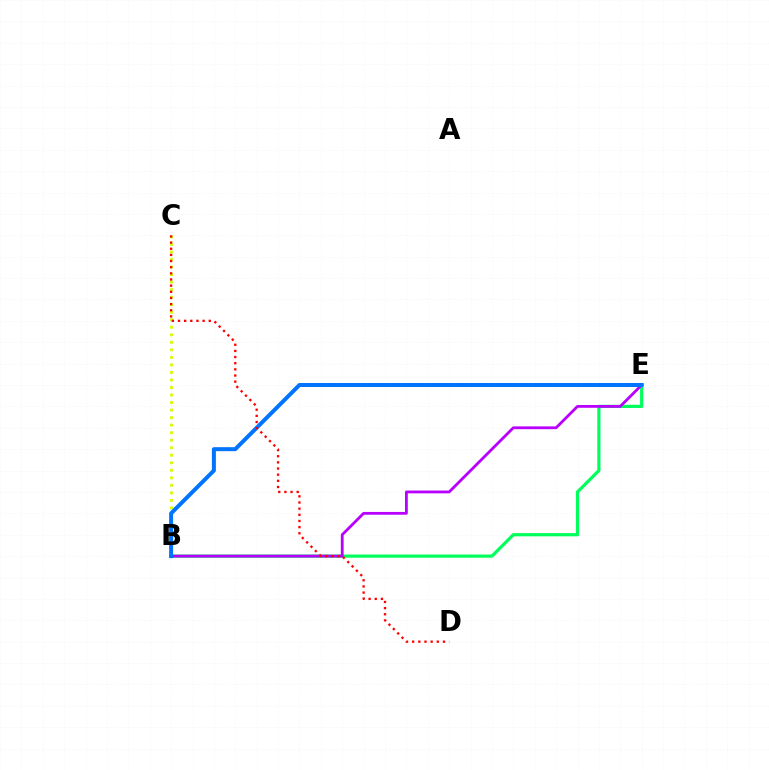{('B', 'E'): [{'color': '#00ff5c', 'line_style': 'solid', 'thickness': 2.3}, {'color': '#b900ff', 'line_style': 'solid', 'thickness': 2.02}, {'color': '#0074ff', 'line_style': 'solid', 'thickness': 2.87}], ('B', 'C'): [{'color': '#d1ff00', 'line_style': 'dotted', 'thickness': 2.05}], ('C', 'D'): [{'color': '#ff0000', 'line_style': 'dotted', 'thickness': 1.67}]}